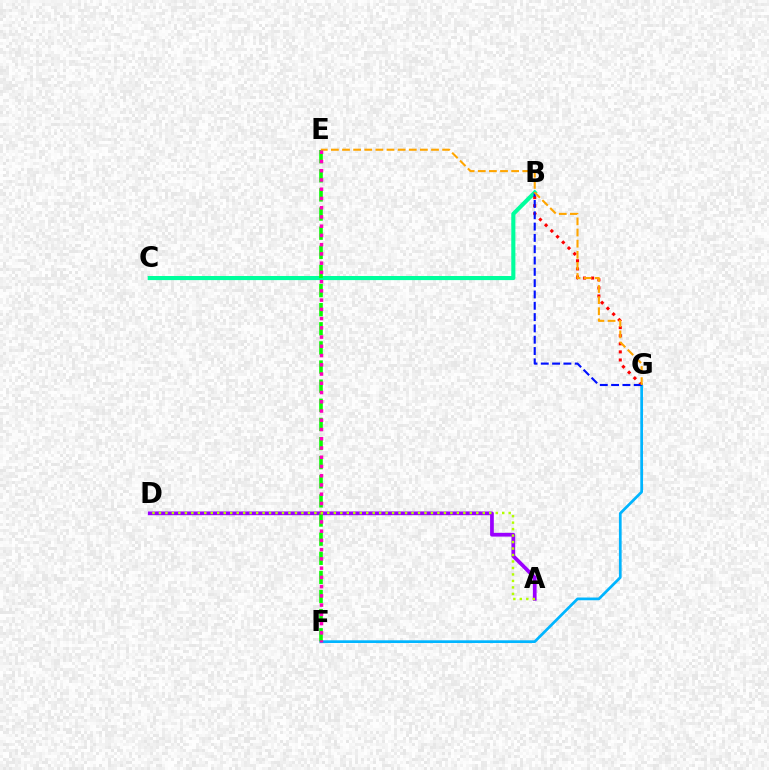{('F', 'G'): [{'color': '#00b5ff', 'line_style': 'solid', 'thickness': 1.97}], ('B', 'C'): [{'color': '#00ff9d', 'line_style': 'solid', 'thickness': 2.95}], ('B', 'G'): [{'color': '#ff0000', 'line_style': 'dotted', 'thickness': 2.2}, {'color': '#0010ff', 'line_style': 'dashed', 'thickness': 1.54}], ('A', 'D'): [{'color': '#9b00ff', 'line_style': 'solid', 'thickness': 2.68}, {'color': '#b3ff00', 'line_style': 'dotted', 'thickness': 1.76}], ('E', 'F'): [{'color': '#08ff00', 'line_style': 'dashed', 'thickness': 2.6}, {'color': '#ff00bd', 'line_style': 'dotted', 'thickness': 2.51}], ('E', 'G'): [{'color': '#ffa500', 'line_style': 'dashed', 'thickness': 1.51}]}